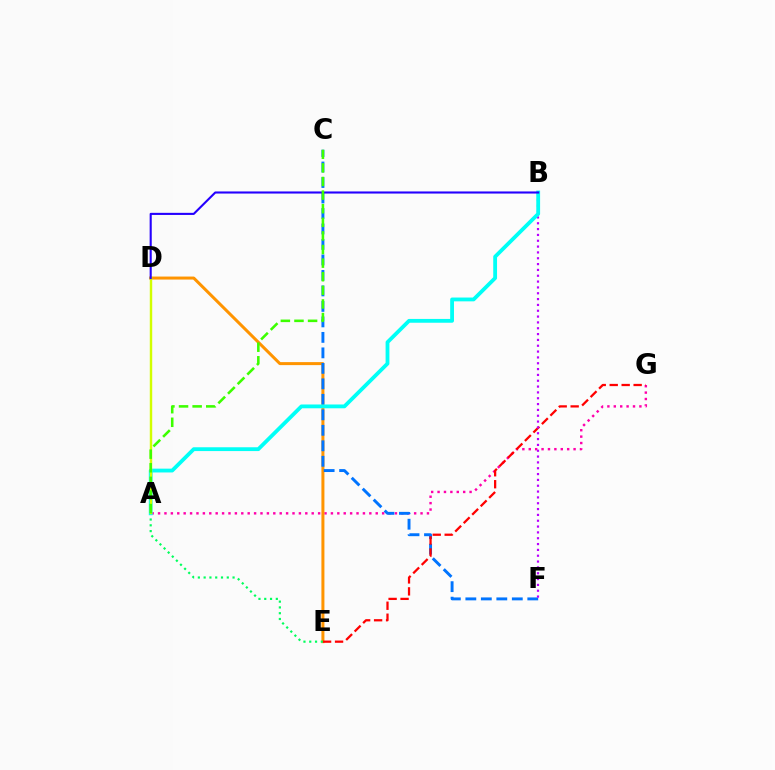{('A', 'G'): [{'color': '#ff00ac', 'line_style': 'dotted', 'thickness': 1.74}], ('D', 'E'): [{'color': '#ff9400', 'line_style': 'solid', 'thickness': 2.16}], ('A', 'E'): [{'color': '#00ff5c', 'line_style': 'dotted', 'thickness': 1.57}], ('C', 'F'): [{'color': '#0074ff', 'line_style': 'dashed', 'thickness': 2.1}], ('E', 'G'): [{'color': '#ff0000', 'line_style': 'dashed', 'thickness': 1.63}], ('B', 'F'): [{'color': '#b900ff', 'line_style': 'dotted', 'thickness': 1.58}], ('A', 'B'): [{'color': '#00fff6', 'line_style': 'solid', 'thickness': 2.74}], ('A', 'D'): [{'color': '#d1ff00', 'line_style': 'solid', 'thickness': 1.76}], ('B', 'D'): [{'color': '#2500ff', 'line_style': 'solid', 'thickness': 1.51}], ('A', 'C'): [{'color': '#3dff00', 'line_style': 'dashed', 'thickness': 1.85}]}